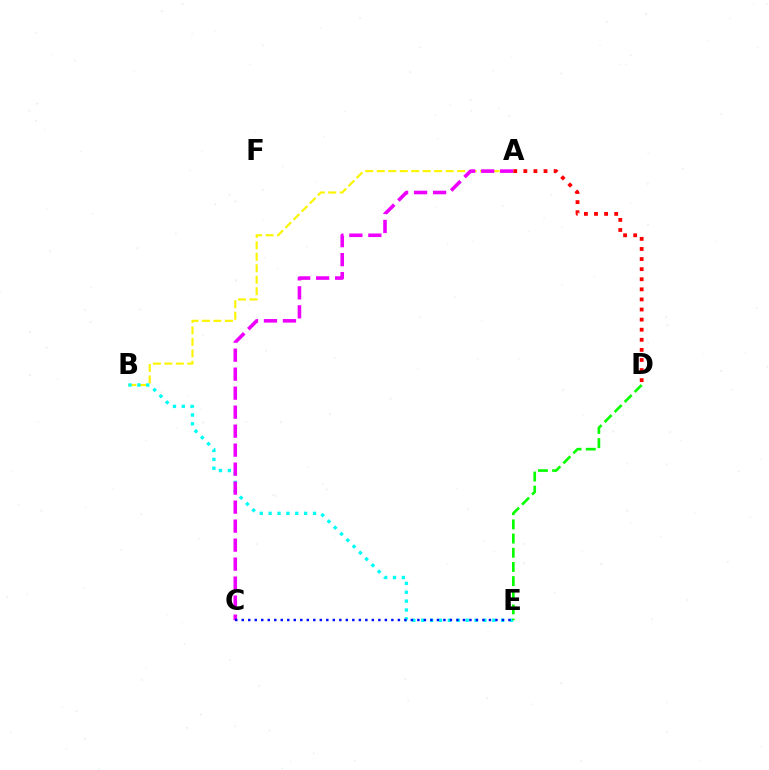{('A', 'B'): [{'color': '#fcf500', 'line_style': 'dashed', 'thickness': 1.56}], ('B', 'E'): [{'color': '#00fff6', 'line_style': 'dotted', 'thickness': 2.41}], ('A', 'C'): [{'color': '#ee00ff', 'line_style': 'dashed', 'thickness': 2.58}], ('D', 'E'): [{'color': '#08ff00', 'line_style': 'dashed', 'thickness': 1.93}], ('A', 'D'): [{'color': '#ff0000', 'line_style': 'dotted', 'thickness': 2.74}], ('C', 'E'): [{'color': '#0010ff', 'line_style': 'dotted', 'thickness': 1.77}]}